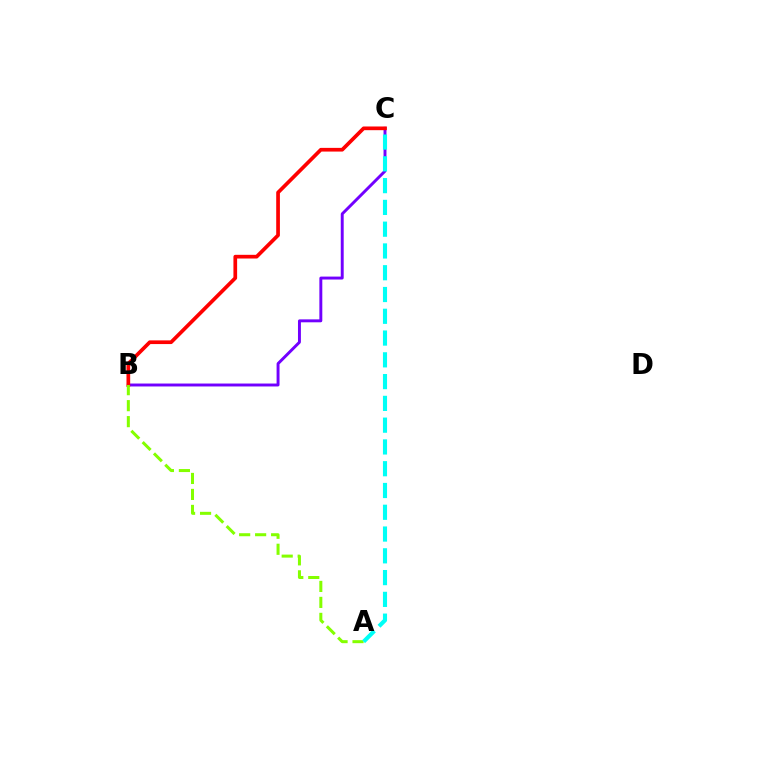{('B', 'C'): [{'color': '#7200ff', 'line_style': 'solid', 'thickness': 2.11}, {'color': '#ff0000', 'line_style': 'solid', 'thickness': 2.66}], ('A', 'B'): [{'color': '#84ff00', 'line_style': 'dashed', 'thickness': 2.17}], ('A', 'C'): [{'color': '#00fff6', 'line_style': 'dashed', 'thickness': 2.96}]}